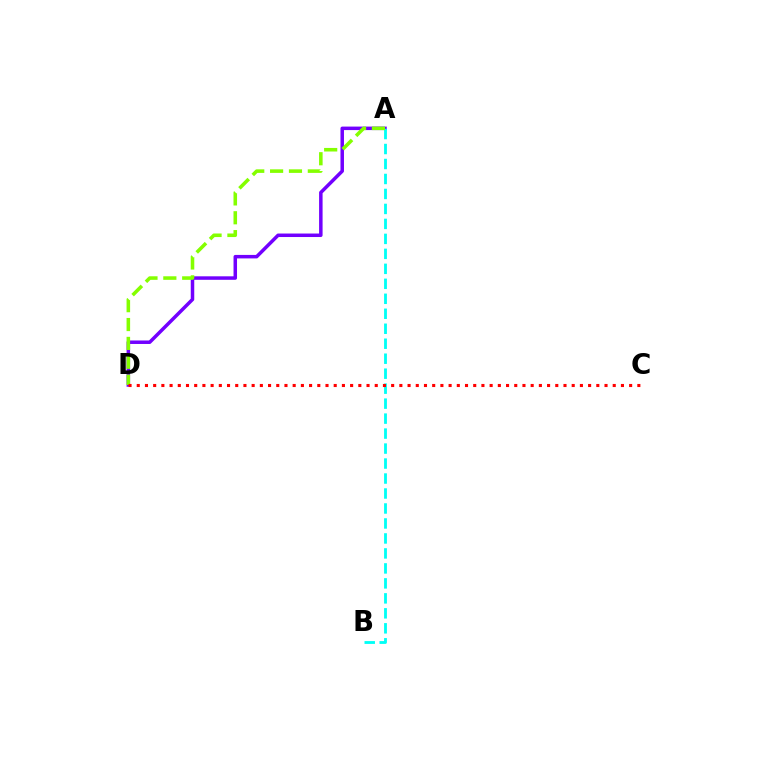{('A', 'D'): [{'color': '#7200ff', 'line_style': 'solid', 'thickness': 2.52}, {'color': '#84ff00', 'line_style': 'dashed', 'thickness': 2.56}], ('A', 'B'): [{'color': '#00fff6', 'line_style': 'dashed', 'thickness': 2.03}], ('C', 'D'): [{'color': '#ff0000', 'line_style': 'dotted', 'thickness': 2.23}]}